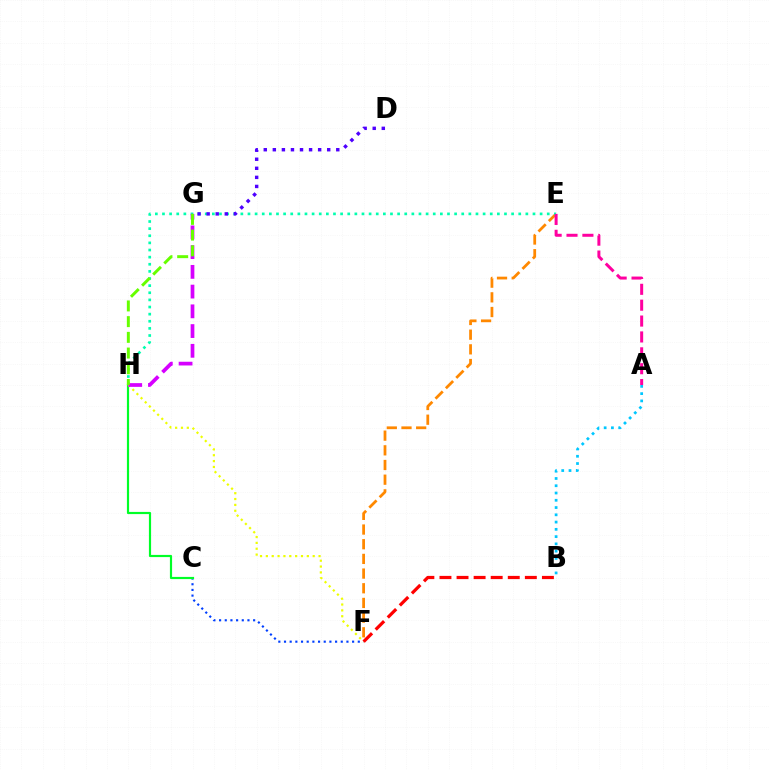{('E', 'F'): [{'color': '#ff8800', 'line_style': 'dashed', 'thickness': 1.99}], ('E', 'H'): [{'color': '#00ffaf', 'line_style': 'dotted', 'thickness': 1.94}], ('A', 'B'): [{'color': '#00c7ff', 'line_style': 'dotted', 'thickness': 1.97}], ('C', 'F'): [{'color': '#003fff', 'line_style': 'dotted', 'thickness': 1.54}], ('A', 'E'): [{'color': '#ff00a0', 'line_style': 'dashed', 'thickness': 2.16}], ('C', 'H'): [{'color': '#00ff27', 'line_style': 'solid', 'thickness': 1.57}], ('F', 'H'): [{'color': '#eeff00', 'line_style': 'dotted', 'thickness': 1.59}], ('G', 'H'): [{'color': '#d600ff', 'line_style': 'dashed', 'thickness': 2.68}, {'color': '#66ff00', 'line_style': 'dashed', 'thickness': 2.13}], ('B', 'F'): [{'color': '#ff0000', 'line_style': 'dashed', 'thickness': 2.32}], ('D', 'G'): [{'color': '#4f00ff', 'line_style': 'dotted', 'thickness': 2.46}]}